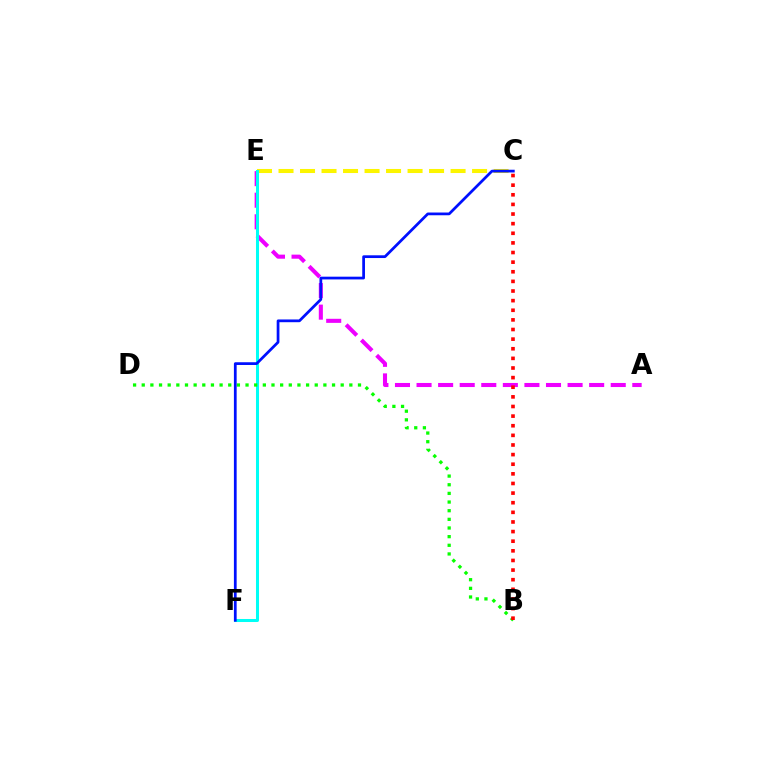{('C', 'E'): [{'color': '#fcf500', 'line_style': 'dashed', 'thickness': 2.92}], ('A', 'E'): [{'color': '#ee00ff', 'line_style': 'dashed', 'thickness': 2.93}], ('E', 'F'): [{'color': '#00fff6', 'line_style': 'solid', 'thickness': 2.18}], ('B', 'D'): [{'color': '#08ff00', 'line_style': 'dotted', 'thickness': 2.35}], ('C', 'F'): [{'color': '#0010ff', 'line_style': 'solid', 'thickness': 1.97}], ('B', 'C'): [{'color': '#ff0000', 'line_style': 'dotted', 'thickness': 2.61}]}